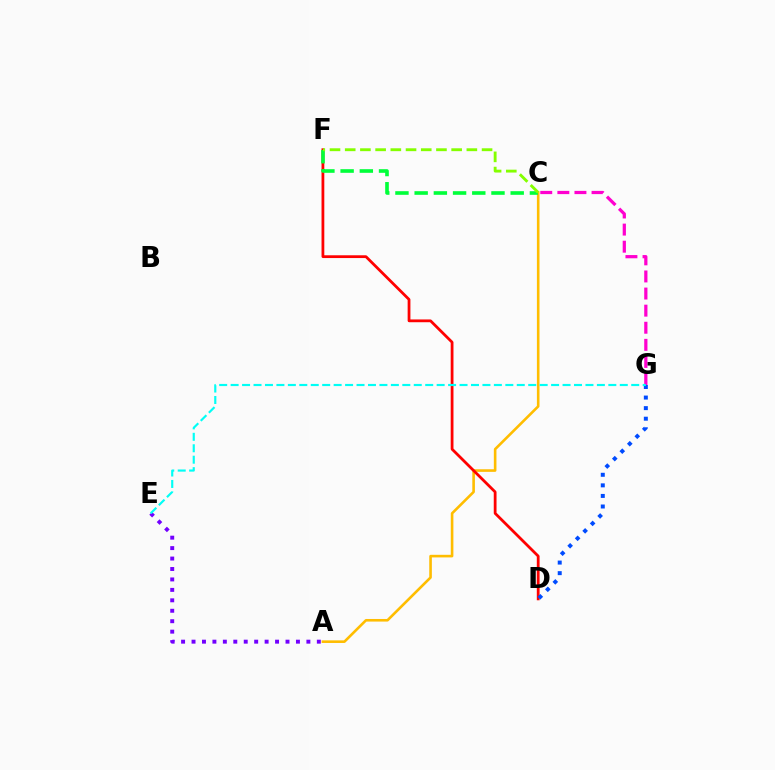{('A', 'C'): [{'color': '#ffbd00', 'line_style': 'solid', 'thickness': 1.87}], ('D', 'F'): [{'color': '#ff0000', 'line_style': 'solid', 'thickness': 2.0}], ('D', 'G'): [{'color': '#004bff', 'line_style': 'dotted', 'thickness': 2.87}], ('C', 'F'): [{'color': '#00ff39', 'line_style': 'dashed', 'thickness': 2.61}, {'color': '#84ff00', 'line_style': 'dashed', 'thickness': 2.07}], ('C', 'G'): [{'color': '#ff00cf', 'line_style': 'dashed', 'thickness': 2.32}], ('A', 'E'): [{'color': '#7200ff', 'line_style': 'dotted', 'thickness': 2.84}], ('E', 'G'): [{'color': '#00fff6', 'line_style': 'dashed', 'thickness': 1.55}]}